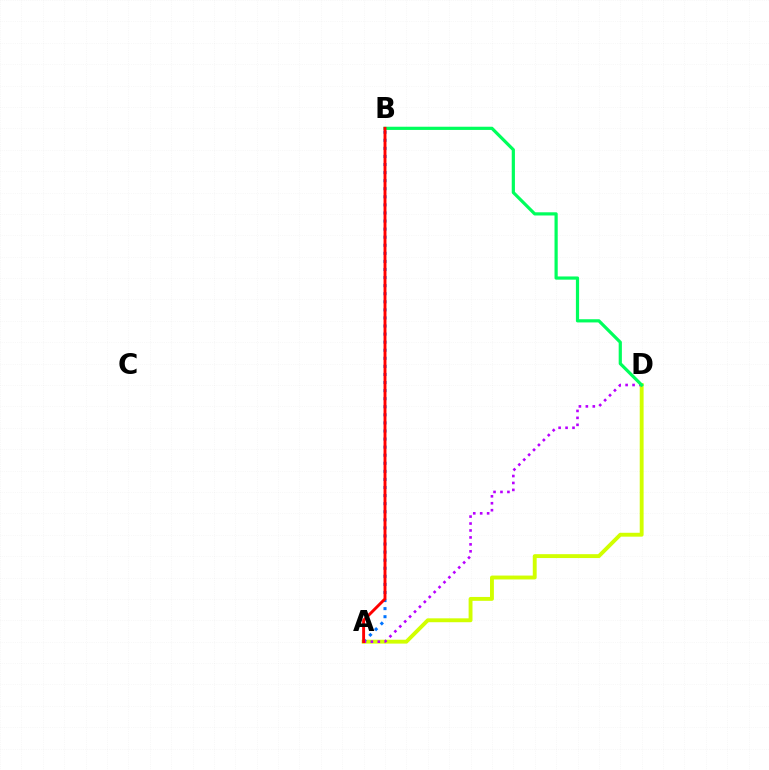{('A', 'D'): [{'color': '#d1ff00', 'line_style': 'solid', 'thickness': 2.79}, {'color': '#b900ff', 'line_style': 'dotted', 'thickness': 1.89}], ('A', 'B'): [{'color': '#0074ff', 'line_style': 'dotted', 'thickness': 2.19}, {'color': '#ff0000', 'line_style': 'solid', 'thickness': 2.09}], ('B', 'D'): [{'color': '#00ff5c', 'line_style': 'solid', 'thickness': 2.3}]}